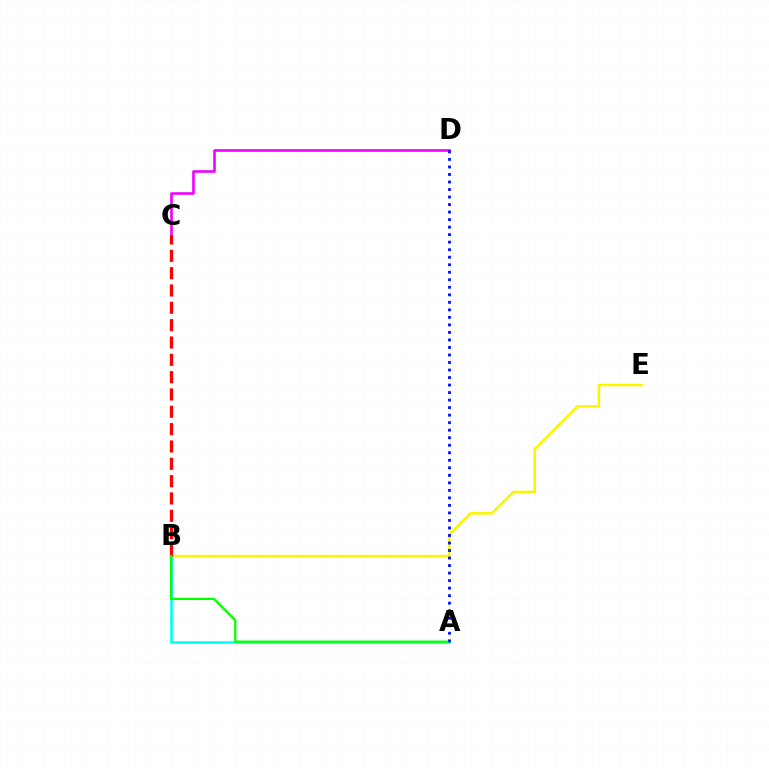{('B', 'E'): [{'color': '#fcf500', 'line_style': 'solid', 'thickness': 1.84}], ('A', 'B'): [{'color': '#00fff6', 'line_style': 'solid', 'thickness': 1.89}, {'color': '#08ff00', 'line_style': 'solid', 'thickness': 1.65}], ('C', 'D'): [{'color': '#ee00ff', 'line_style': 'solid', 'thickness': 1.87}], ('B', 'C'): [{'color': '#ff0000', 'line_style': 'dashed', 'thickness': 2.35}], ('A', 'D'): [{'color': '#0010ff', 'line_style': 'dotted', 'thickness': 2.04}]}